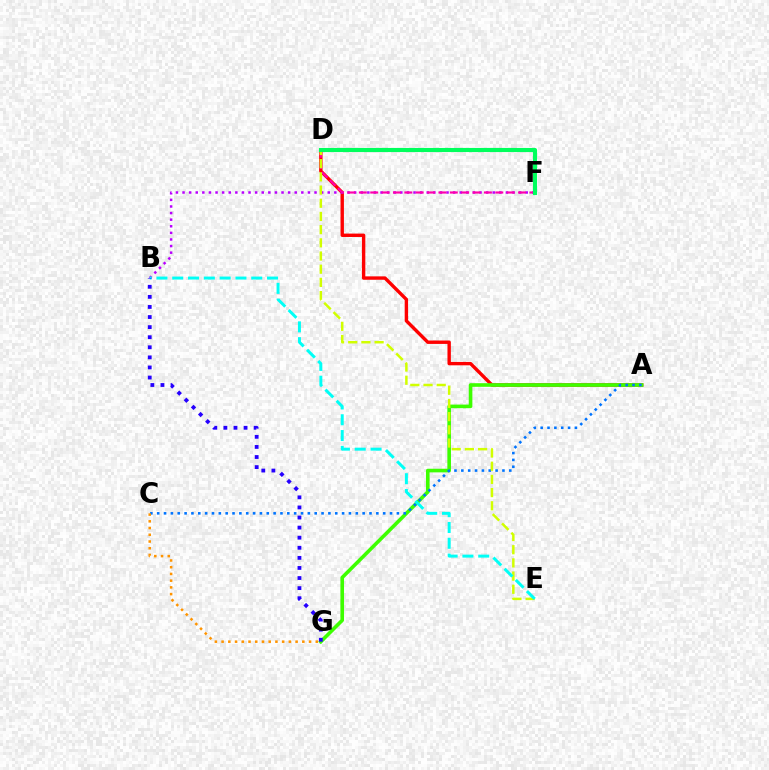{('A', 'D'): [{'color': '#ff0000', 'line_style': 'solid', 'thickness': 2.44}], ('B', 'F'): [{'color': '#b900ff', 'line_style': 'dotted', 'thickness': 1.79}], ('A', 'G'): [{'color': '#3dff00', 'line_style': 'solid', 'thickness': 2.6}], ('A', 'C'): [{'color': '#0074ff', 'line_style': 'dotted', 'thickness': 1.86}], ('D', 'F'): [{'color': '#ff00ac', 'line_style': 'dashed', 'thickness': 1.55}, {'color': '#00ff5c', 'line_style': 'solid', 'thickness': 2.96}], ('D', 'E'): [{'color': '#d1ff00', 'line_style': 'dashed', 'thickness': 1.79}], ('B', 'E'): [{'color': '#00fff6', 'line_style': 'dashed', 'thickness': 2.15}], ('B', 'G'): [{'color': '#2500ff', 'line_style': 'dotted', 'thickness': 2.74}], ('C', 'G'): [{'color': '#ff9400', 'line_style': 'dotted', 'thickness': 1.83}]}